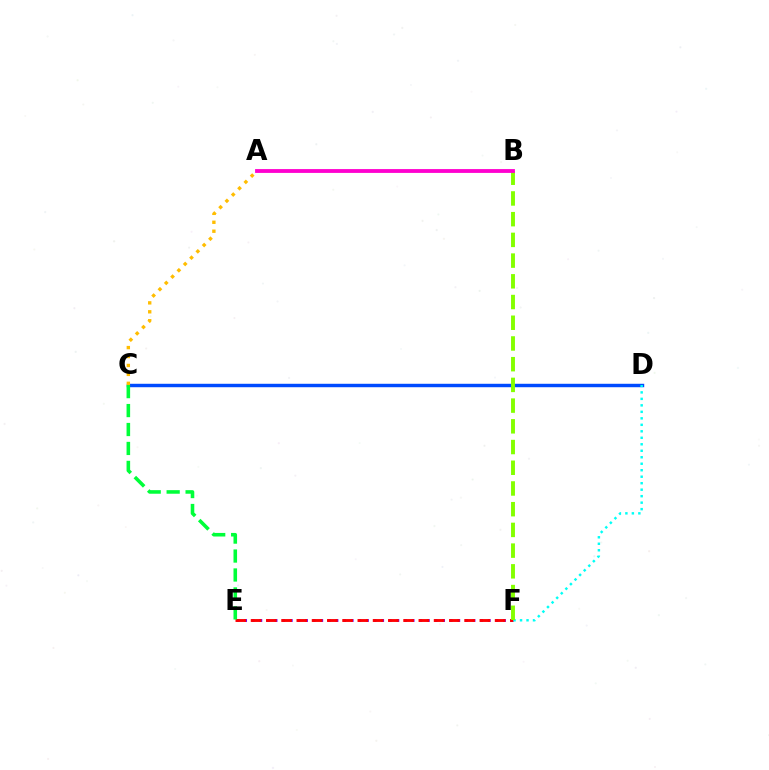{('C', 'D'): [{'color': '#004bff', 'line_style': 'solid', 'thickness': 2.48}], ('E', 'F'): [{'color': '#7200ff', 'line_style': 'dotted', 'thickness': 2.07}, {'color': '#ff0000', 'line_style': 'dashed', 'thickness': 2.07}], ('C', 'E'): [{'color': '#00ff39', 'line_style': 'dashed', 'thickness': 2.57}], ('D', 'F'): [{'color': '#00fff6', 'line_style': 'dotted', 'thickness': 1.76}], ('A', 'C'): [{'color': '#ffbd00', 'line_style': 'dotted', 'thickness': 2.43}], ('B', 'F'): [{'color': '#84ff00', 'line_style': 'dashed', 'thickness': 2.81}], ('A', 'B'): [{'color': '#ff00cf', 'line_style': 'solid', 'thickness': 2.76}]}